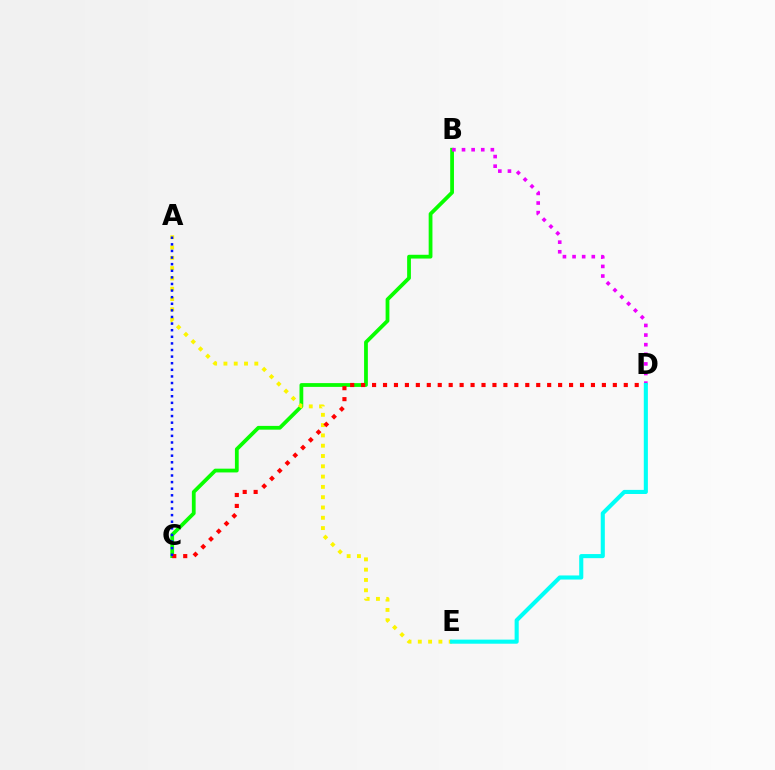{('B', 'C'): [{'color': '#08ff00', 'line_style': 'solid', 'thickness': 2.72}], ('A', 'E'): [{'color': '#fcf500', 'line_style': 'dotted', 'thickness': 2.8}], ('B', 'D'): [{'color': '#ee00ff', 'line_style': 'dotted', 'thickness': 2.61}], ('C', 'D'): [{'color': '#ff0000', 'line_style': 'dotted', 'thickness': 2.97}], ('D', 'E'): [{'color': '#00fff6', 'line_style': 'solid', 'thickness': 2.95}], ('A', 'C'): [{'color': '#0010ff', 'line_style': 'dotted', 'thickness': 1.79}]}